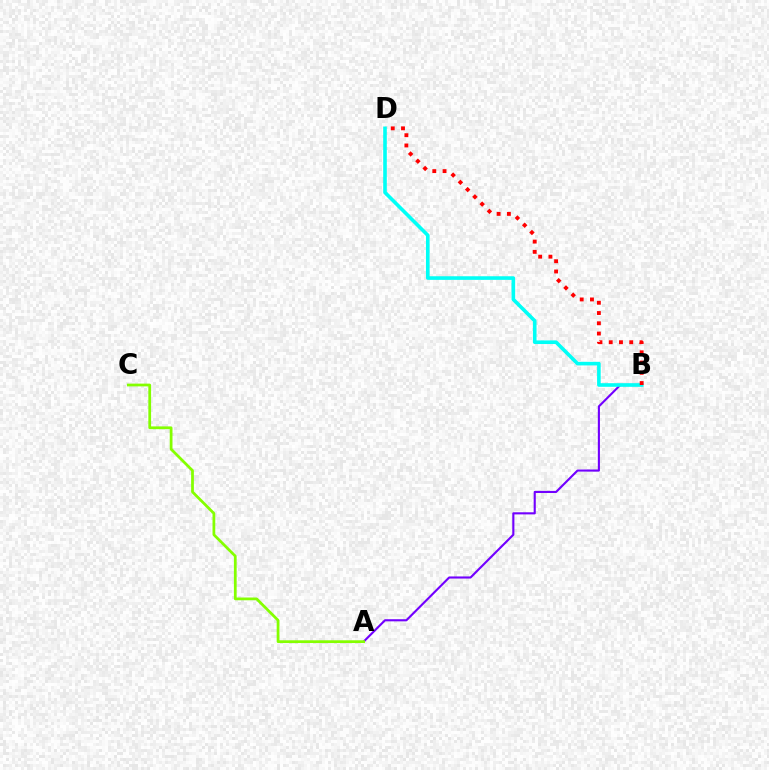{('A', 'B'): [{'color': '#7200ff', 'line_style': 'solid', 'thickness': 1.52}], ('B', 'D'): [{'color': '#00fff6', 'line_style': 'solid', 'thickness': 2.6}, {'color': '#ff0000', 'line_style': 'dotted', 'thickness': 2.79}], ('A', 'C'): [{'color': '#84ff00', 'line_style': 'solid', 'thickness': 1.98}]}